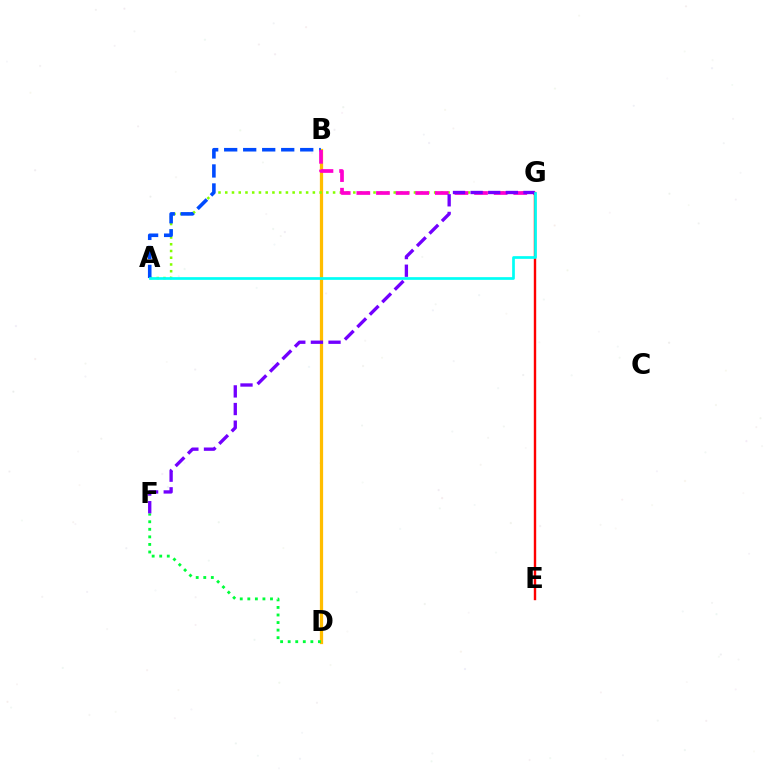{('B', 'D'): [{'color': '#ffbd00', 'line_style': 'solid', 'thickness': 2.33}], ('A', 'G'): [{'color': '#84ff00', 'line_style': 'dotted', 'thickness': 1.83}, {'color': '#00fff6', 'line_style': 'solid', 'thickness': 1.95}], ('A', 'B'): [{'color': '#004bff', 'line_style': 'dashed', 'thickness': 2.58}], ('D', 'F'): [{'color': '#00ff39', 'line_style': 'dotted', 'thickness': 2.05}], ('B', 'G'): [{'color': '#ff00cf', 'line_style': 'dashed', 'thickness': 2.67}], ('E', 'G'): [{'color': '#ff0000', 'line_style': 'solid', 'thickness': 1.73}], ('F', 'G'): [{'color': '#7200ff', 'line_style': 'dashed', 'thickness': 2.39}]}